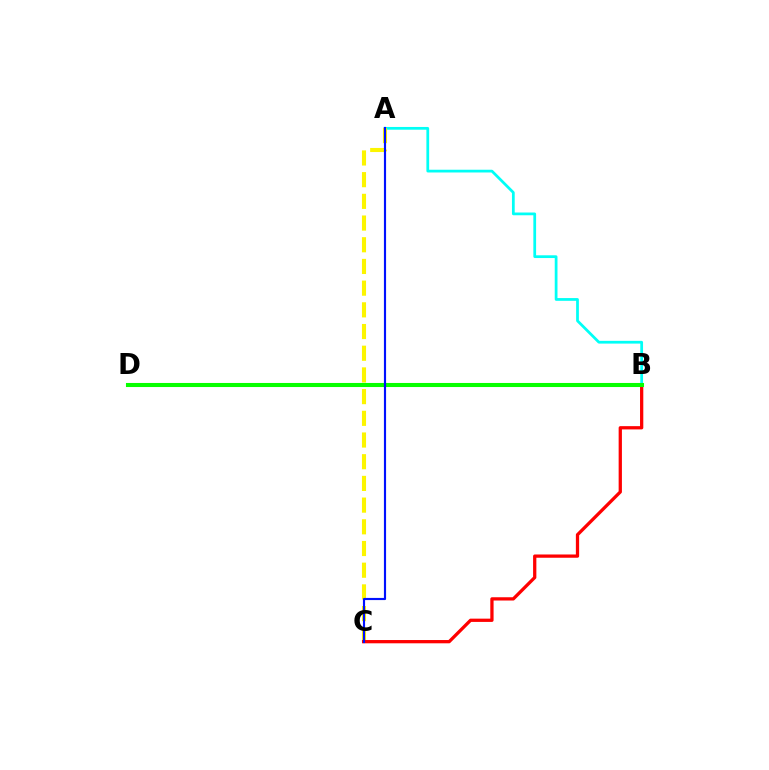{('A', 'B'): [{'color': '#00fff6', 'line_style': 'solid', 'thickness': 1.98}], ('B', 'D'): [{'color': '#ee00ff', 'line_style': 'dashed', 'thickness': 2.7}, {'color': '#08ff00', 'line_style': 'solid', 'thickness': 2.93}], ('A', 'C'): [{'color': '#fcf500', 'line_style': 'dashed', 'thickness': 2.95}, {'color': '#0010ff', 'line_style': 'solid', 'thickness': 1.55}], ('B', 'C'): [{'color': '#ff0000', 'line_style': 'solid', 'thickness': 2.35}]}